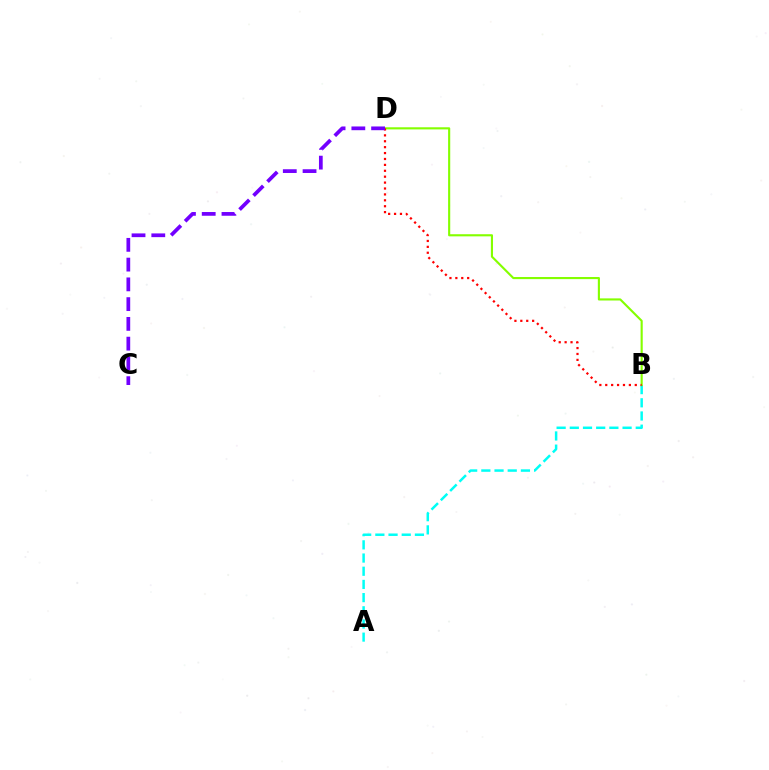{('A', 'B'): [{'color': '#00fff6', 'line_style': 'dashed', 'thickness': 1.79}], ('B', 'D'): [{'color': '#84ff00', 'line_style': 'solid', 'thickness': 1.53}, {'color': '#ff0000', 'line_style': 'dotted', 'thickness': 1.6}], ('C', 'D'): [{'color': '#7200ff', 'line_style': 'dashed', 'thickness': 2.68}]}